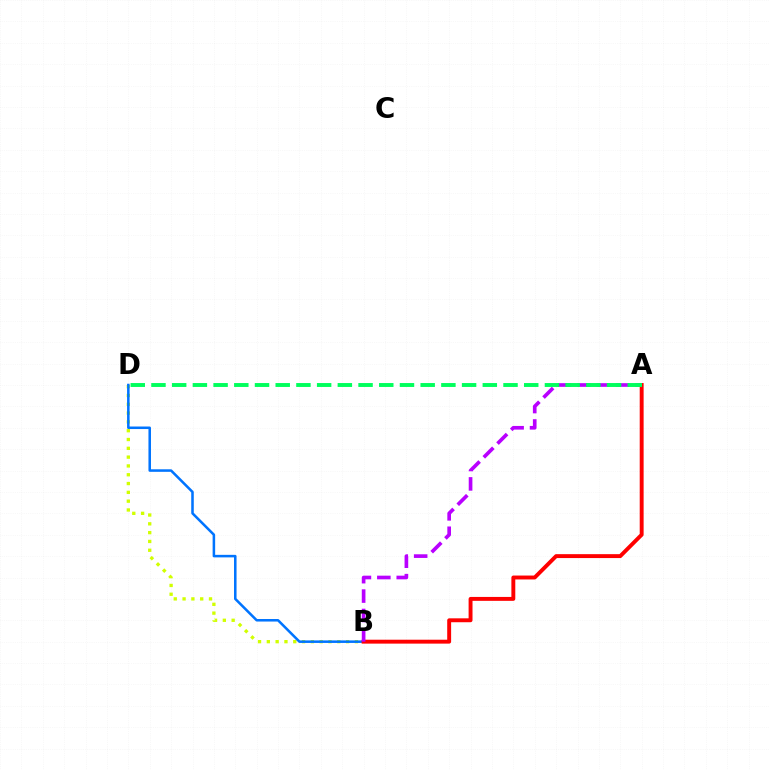{('B', 'D'): [{'color': '#d1ff00', 'line_style': 'dotted', 'thickness': 2.39}, {'color': '#0074ff', 'line_style': 'solid', 'thickness': 1.83}], ('A', 'B'): [{'color': '#ff0000', 'line_style': 'solid', 'thickness': 2.82}, {'color': '#b900ff', 'line_style': 'dashed', 'thickness': 2.64}], ('A', 'D'): [{'color': '#00ff5c', 'line_style': 'dashed', 'thickness': 2.81}]}